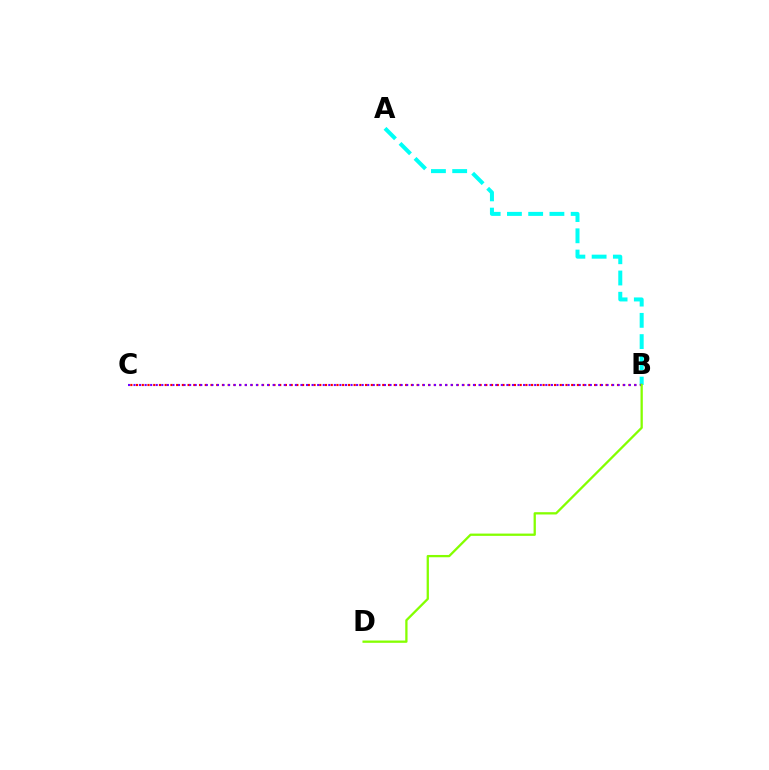{('A', 'B'): [{'color': '#00fff6', 'line_style': 'dashed', 'thickness': 2.89}], ('B', 'C'): [{'color': '#ff0000', 'line_style': 'dotted', 'thickness': 1.56}, {'color': '#7200ff', 'line_style': 'dotted', 'thickness': 1.51}], ('B', 'D'): [{'color': '#84ff00', 'line_style': 'solid', 'thickness': 1.65}]}